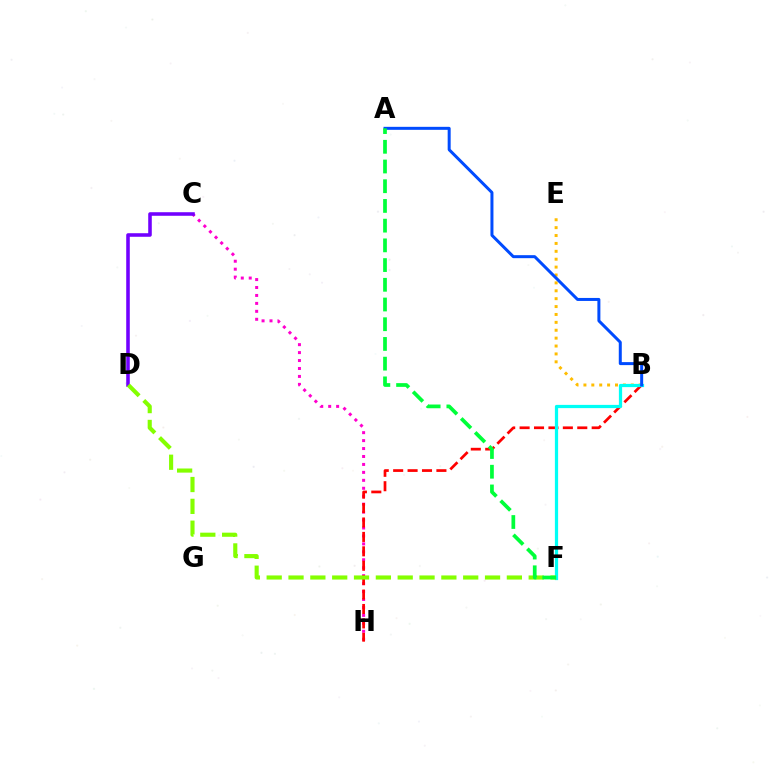{('B', 'E'): [{'color': '#ffbd00', 'line_style': 'dotted', 'thickness': 2.14}], ('C', 'H'): [{'color': '#ff00cf', 'line_style': 'dotted', 'thickness': 2.16}], ('B', 'H'): [{'color': '#ff0000', 'line_style': 'dashed', 'thickness': 1.96}], ('C', 'D'): [{'color': '#7200ff', 'line_style': 'solid', 'thickness': 2.57}], ('B', 'F'): [{'color': '#00fff6', 'line_style': 'solid', 'thickness': 2.33}], ('A', 'B'): [{'color': '#004bff', 'line_style': 'solid', 'thickness': 2.16}], ('D', 'F'): [{'color': '#84ff00', 'line_style': 'dashed', 'thickness': 2.97}], ('A', 'F'): [{'color': '#00ff39', 'line_style': 'dashed', 'thickness': 2.68}]}